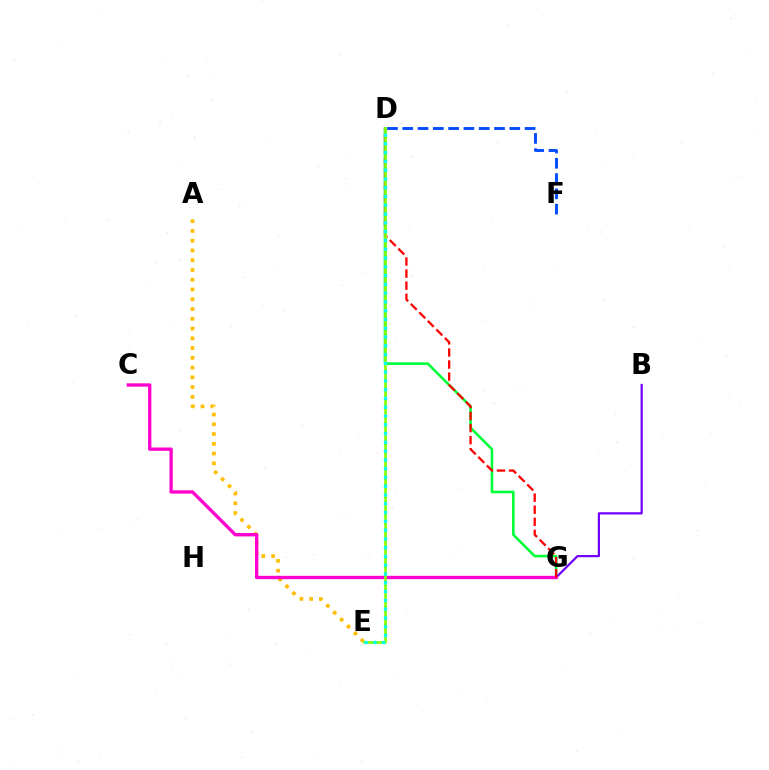{('A', 'E'): [{'color': '#ffbd00', 'line_style': 'dotted', 'thickness': 2.65}], ('D', 'G'): [{'color': '#00ff39', 'line_style': 'solid', 'thickness': 1.88}, {'color': '#ff0000', 'line_style': 'dashed', 'thickness': 1.64}], ('D', 'F'): [{'color': '#004bff', 'line_style': 'dashed', 'thickness': 2.08}], ('B', 'G'): [{'color': '#7200ff', 'line_style': 'solid', 'thickness': 1.6}], ('C', 'G'): [{'color': '#ff00cf', 'line_style': 'solid', 'thickness': 2.41}], ('D', 'E'): [{'color': '#84ff00', 'line_style': 'solid', 'thickness': 1.91}, {'color': '#00fff6', 'line_style': 'dotted', 'thickness': 2.39}]}